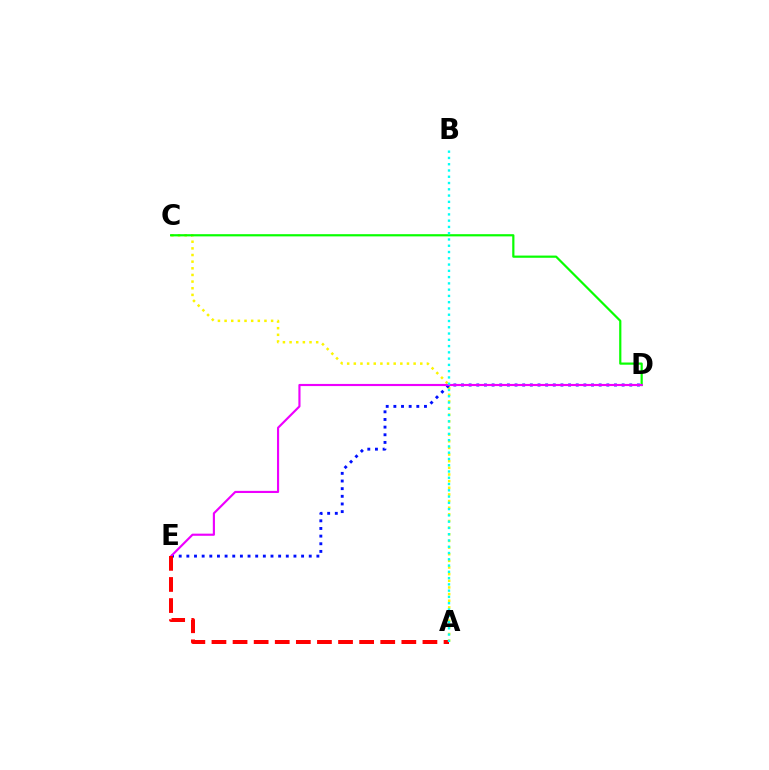{('A', 'C'): [{'color': '#fcf500', 'line_style': 'dotted', 'thickness': 1.81}], ('D', 'E'): [{'color': '#0010ff', 'line_style': 'dotted', 'thickness': 2.08}, {'color': '#ee00ff', 'line_style': 'solid', 'thickness': 1.54}], ('C', 'D'): [{'color': '#08ff00', 'line_style': 'solid', 'thickness': 1.59}], ('A', 'E'): [{'color': '#ff0000', 'line_style': 'dashed', 'thickness': 2.87}], ('A', 'B'): [{'color': '#00fff6', 'line_style': 'dotted', 'thickness': 1.7}]}